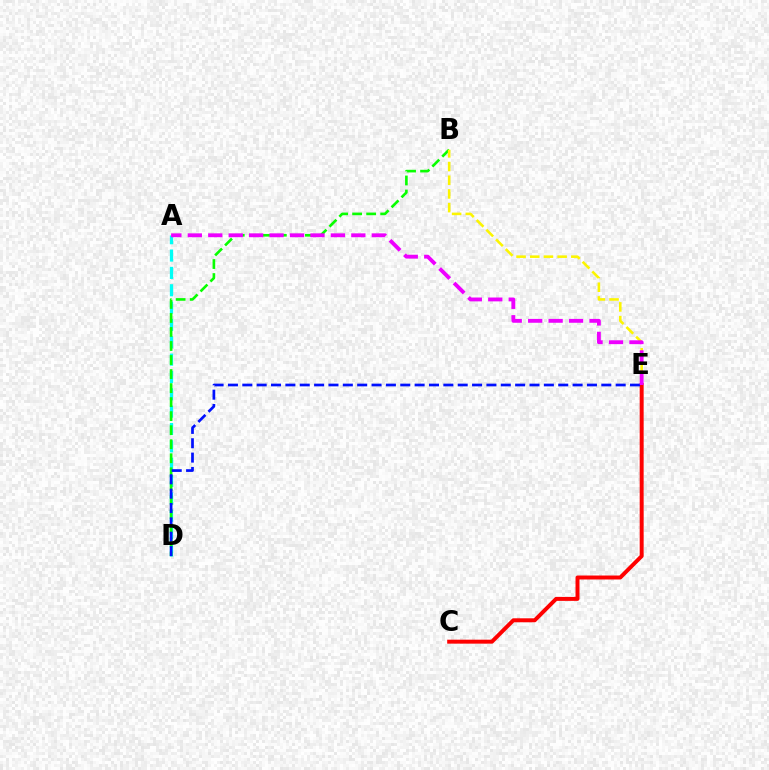{('A', 'D'): [{'color': '#00fff6', 'line_style': 'dashed', 'thickness': 2.36}], ('C', 'E'): [{'color': '#ff0000', 'line_style': 'solid', 'thickness': 2.85}], ('B', 'D'): [{'color': '#08ff00', 'line_style': 'dashed', 'thickness': 1.91}], ('B', 'E'): [{'color': '#fcf500', 'line_style': 'dashed', 'thickness': 1.86}], ('D', 'E'): [{'color': '#0010ff', 'line_style': 'dashed', 'thickness': 1.95}], ('A', 'E'): [{'color': '#ee00ff', 'line_style': 'dashed', 'thickness': 2.78}]}